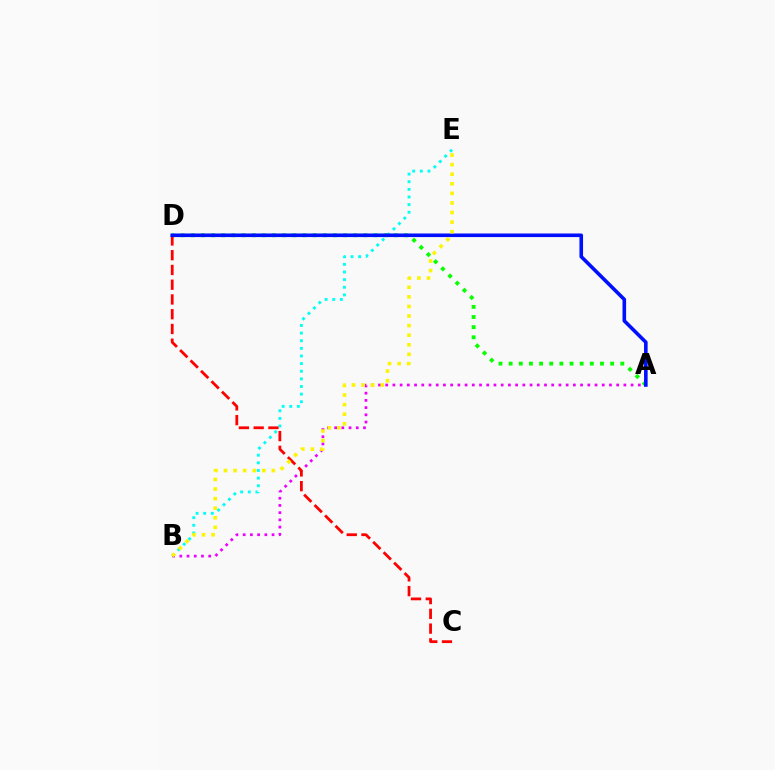{('A', 'D'): [{'color': '#08ff00', 'line_style': 'dotted', 'thickness': 2.76}, {'color': '#0010ff', 'line_style': 'solid', 'thickness': 2.59}], ('B', 'E'): [{'color': '#00fff6', 'line_style': 'dotted', 'thickness': 2.07}, {'color': '#fcf500', 'line_style': 'dotted', 'thickness': 2.6}], ('A', 'B'): [{'color': '#ee00ff', 'line_style': 'dotted', 'thickness': 1.96}], ('C', 'D'): [{'color': '#ff0000', 'line_style': 'dashed', 'thickness': 2.0}]}